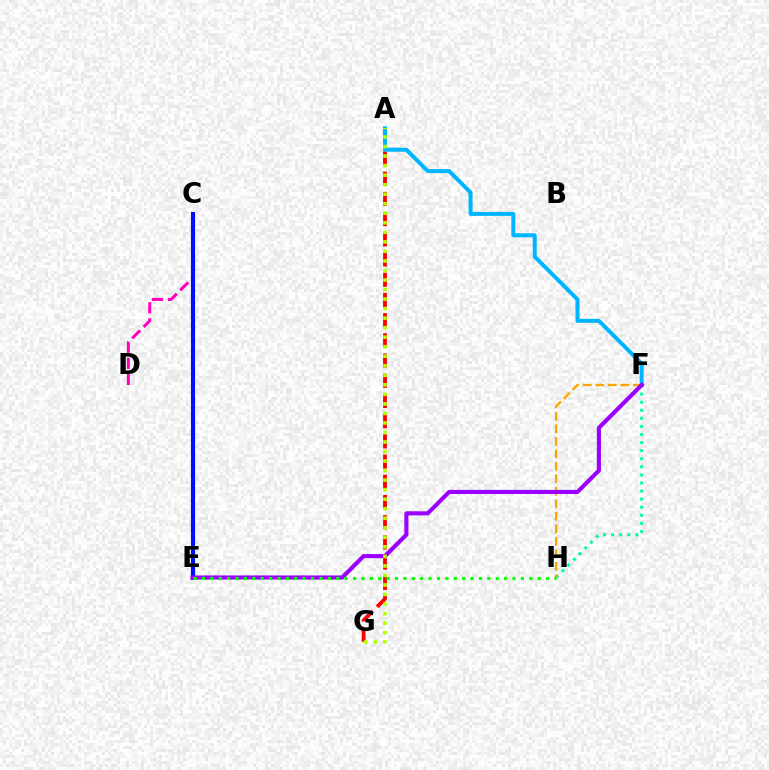{('A', 'G'): [{'color': '#ff0000', 'line_style': 'dashed', 'thickness': 2.75}, {'color': '#b3ff00', 'line_style': 'dotted', 'thickness': 2.59}], ('F', 'H'): [{'color': '#00ff9d', 'line_style': 'dotted', 'thickness': 2.2}, {'color': '#ffa500', 'line_style': 'dashed', 'thickness': 1.7}], ('C', 'D'): [{'color': '#ff00bd', 'line_style': 'dashed', 'thickness': 2.19}], ('C', 'E'): [{'color': '#0010ff', 'line_style': 'solid', 'thickness': 2.98}], ('A', 'F'): [{'color': '#00b5ff', 'line_style': 'solid', 'thickness': 2.88}], ('E', 'F'): [{'color': '#9b00ff', 'line_style': 'solid', 'thickness': 2.95}], ('E', 'H'): [{'color': '#08ff00', 'line_style': 'dotted', 'thickness': 2.28}]}